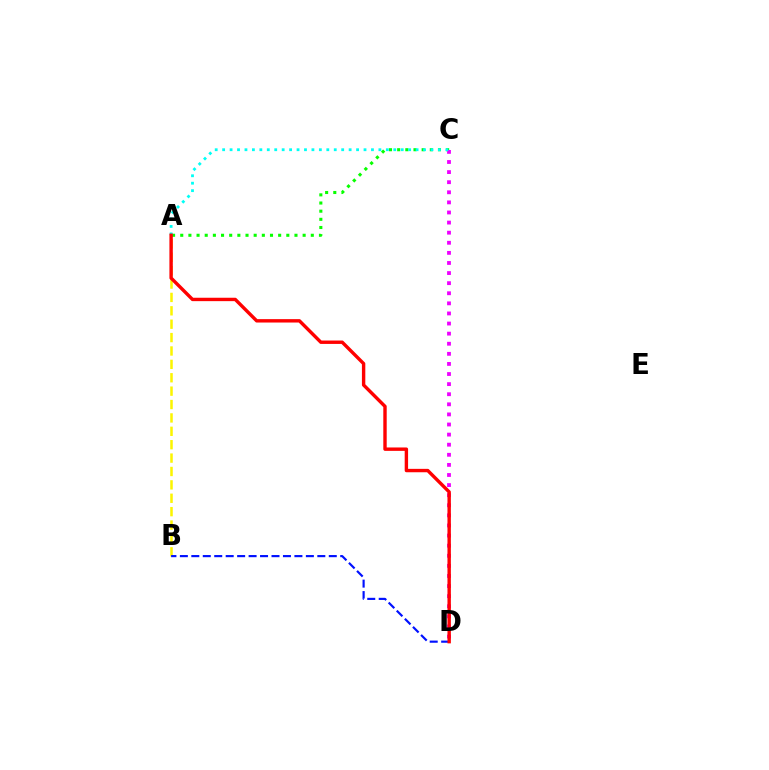{('A', 'C'): [{'color': '#08ff00', 'line_style': 'dotted', 'thickness': 2.22}, {'color': '#00fff6', 'line_style': 'dotted', 'thickness': 2.02}], ('A', 'B'): [{'color': '#fcf500', 'line_style': 'dashed', 'thickness': 1.82}], ('B', 'D'): [{'color': '#0010ff', 'line_style': 'dashed', 'thickness': 1.56}], ('C', 'D'): [{'color': '#ee00ff', 'line_style': 'dotted', 'thickness': 2.74}], ('A', 'D'): [{'color': '#ff0000', 'line_style': 'solid', 'thickness': 2.45}]}